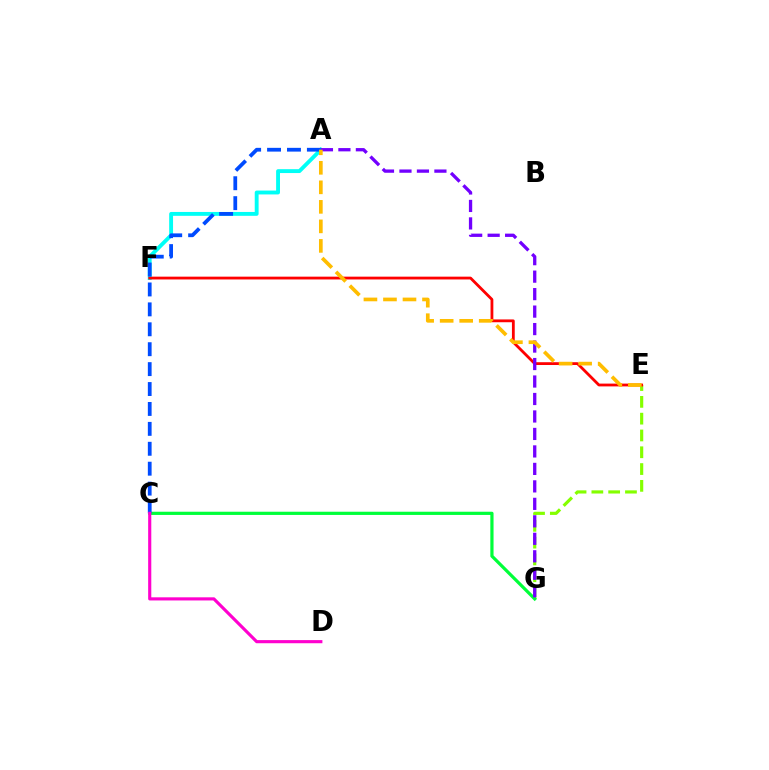{('E', 'G'): [{'color': '#84ff00', 'line_style': 'dashed', 'thickness': 2.28}], ('A', 'F'): [{'color': '#00fff6', 'line_style': 'solid', 'thickness': 2.79}], ('C', 'G'): [{'color': '#00ff39', 'line_style': 'solid', 'thickness': 2.31}], ('E', 'F'): [{'color': '#ff0000', 'line_style': 'solid', 'thickness': 2.02}], ('A', 'G'): [{'color': '#7200ff', 'line_style': 'dashed', 'thickness': 2.37}], ('A', 'C'): [{'color': '#004bff', 'line_style': 'dashed', 'thickness': 2.71}], ('A', 'E'): [{'color': '#ffbd00', 'line_style': 'dashed', 'thickness': 2.65}], ('C', 'D'): [{'color': '#ff00cf', 'line_style': 'solid', 'thickness': 2.26}]}